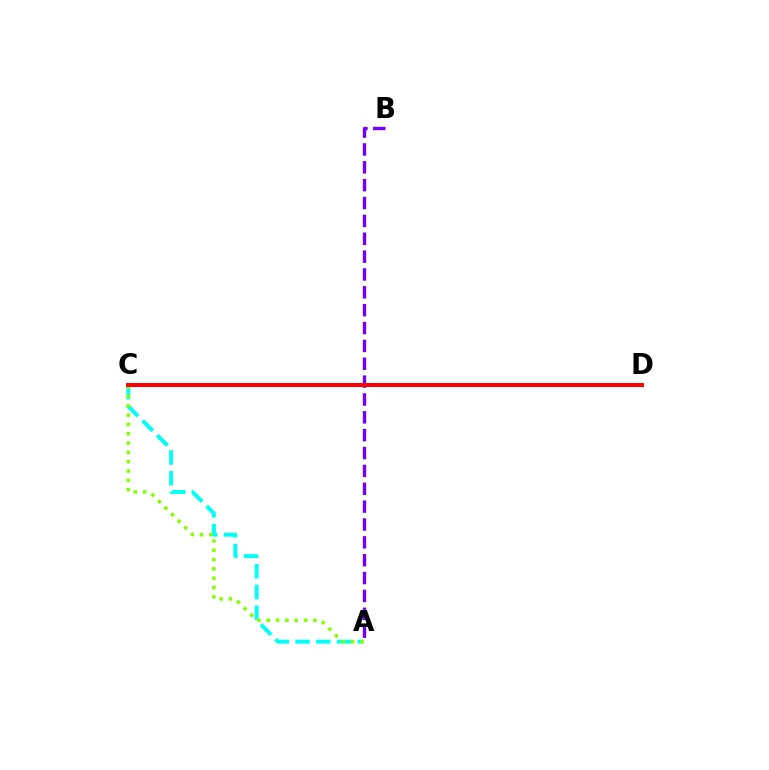{('A', 'C'): [{'color': '#00fff6', 'line_style': 'dashed', 'thickness': 2.82}, {'color': '#84ff00', 'line_style': 'dotted', 'thickness': 2.53}], ('A', 'B'): [{'color': '#7200ff', 'line_style': 'dashed', 'thickness': 2.43}], ('C', 'D'): [{'color': '#ff0000', 'line_style': 'solid', 'thickness': 2.86}]}